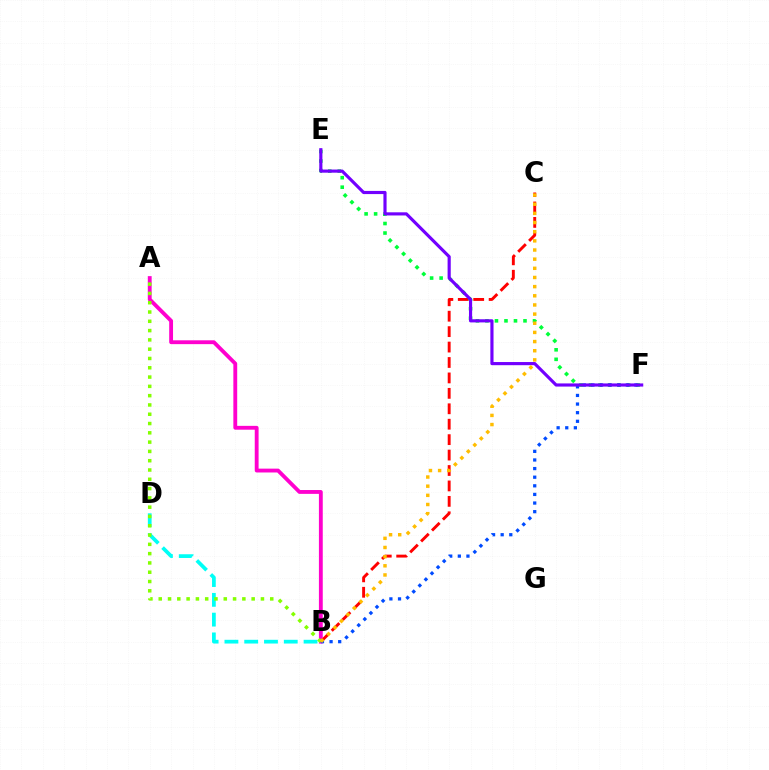{('A', 'B'): [{'color': '#ff00cf', 'line_style': 'solid', 'thickness': 2.77}, {'color': '#84ff00', 'line_style': 'dotted', 'thickness': 2.52}], ('B', 'C'): [{'color': '#ff0000', 'line_style': 'dashed', 'thickness': 2.1}, {'color': '#ffbd00', 'line_style': 'dotted', 'thickness': 2.49}], ('E', 'F'): [{'color': '#00ff39', 'line_style': 'dotted', 'thickness': 2.58}, {'color': '#7200ff', 'line_style': 'solid', 'thickness': 2.27}], ('B', 'D'): [{'color': '#00fff6', 'line_style': 'dashed', 'thickness': 2.69}], ('B', 'F'): [{'color': '#004bff', 'line_style': 'dotted', 'thickness': 2.34}]}